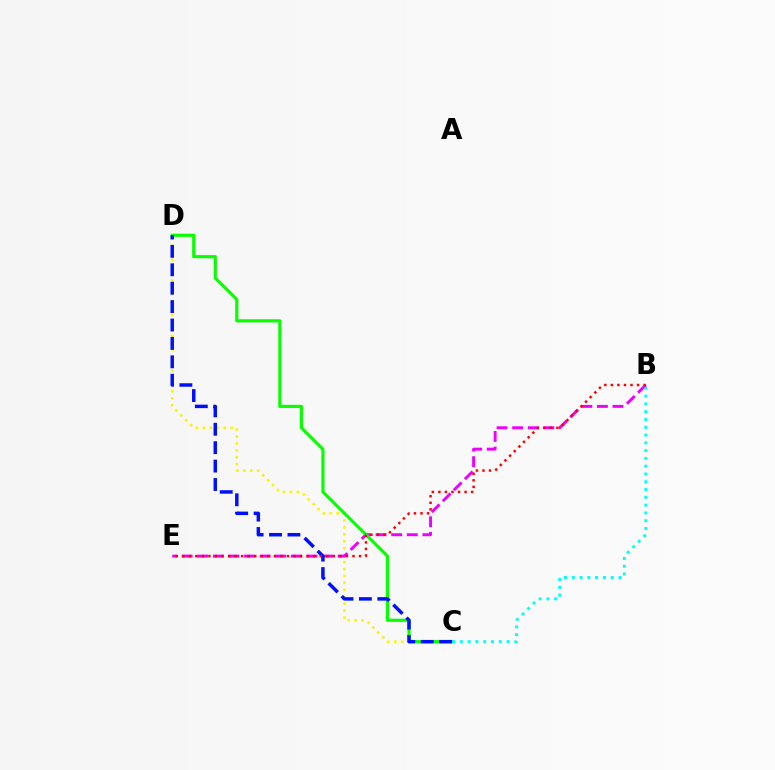{('C', 'D'): [{'color': '#fcf500', 'line_style': 'dotted', 'thickness': 1.88}, {'color': '#08ff00', 'line_style': 'solid', 'thickness': 2.27}, {'color': '#0010ff', 'line_style': 'dashed', 'thickness': 2.5}], ('B', 'E'): [{'color': '#ee00ff', 'line_style': 'dashed', 'thickness': 2.12}, {'color': '#ff0000', 'line_style': 'dotted', 'thickness': 1.78}], ('B', 'C'): [{'color': '#00fff6', 'line_style': 'dotted', 'thickness': 2.12}]}